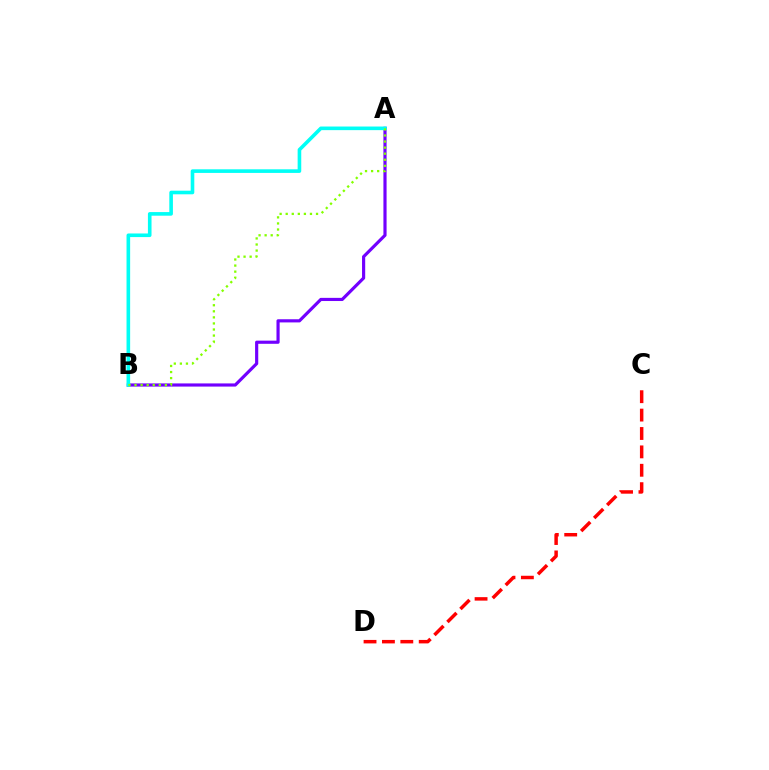{('A', 'B'): [{'color': '#7200ff', 'line_style': 'solid', 'thickness': 2.28}, {'color': '#00fff6', 'line_style': 'solid', 'thickness': 2.6}, {'color': '#84ff00', 'line_style': 'dotted', 'thickness': 1.65}], ('C', 'D'): [{'color': '#ff0000', 'line_style': 'dashed', 'thickness': 2.5}]}